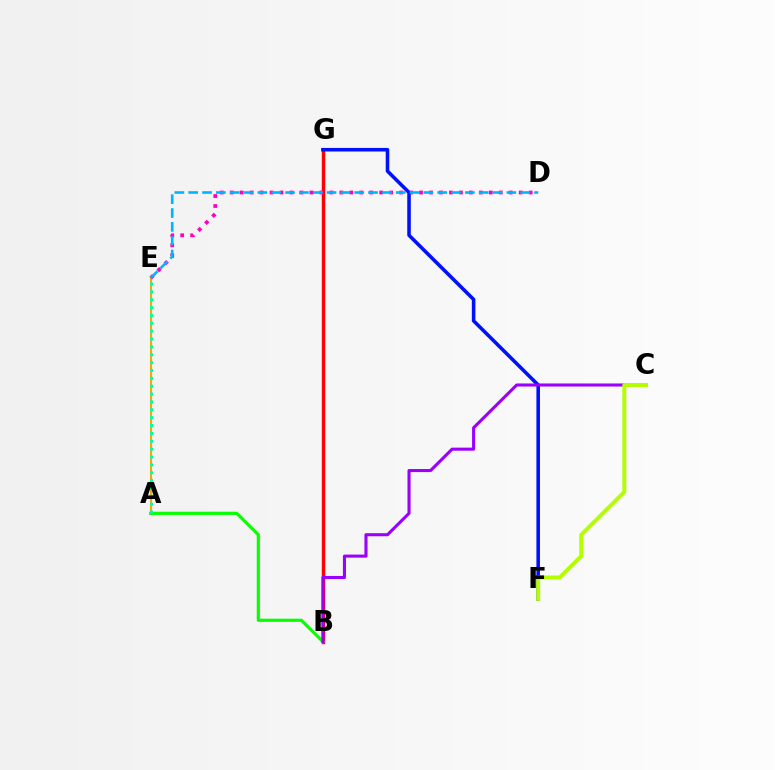{('A', 'E'): [{'color': '#ffa500', 'line_style': 'solid', 'thickness': 1.51}, {'color': '#00ff9d', 'line_style': 'dotted', 'thickness': 2.14}], ('B', 'G'): [{'color': '#ff0000', 'line_style': 'solid', 'thickness': 2.48}], ('A', 'B'): [{'color': '#08ff00', 'line_style': 'solid', 'thickness': 2.29}], ('D', 'E'): [{'color': '#ff00bd', 'line_style': 'dotted', 'thickness': 2.71}, {'color': '#00b5ff', 'line_style': 'dashed', 'thickness': 1.88}], ('F', 'G'): [{'color': '#0010ff', 'line_style': 'solid', 'thickness': 2.56}], ('B', 'C'): [{'color': '#9b00ff', 'line_style': 'solid', 'thickness': 2.21}], ('C', 'F'): [{'color': '#b3ff00', 'line_style': 'solid', 'thickness': 2.84}]}